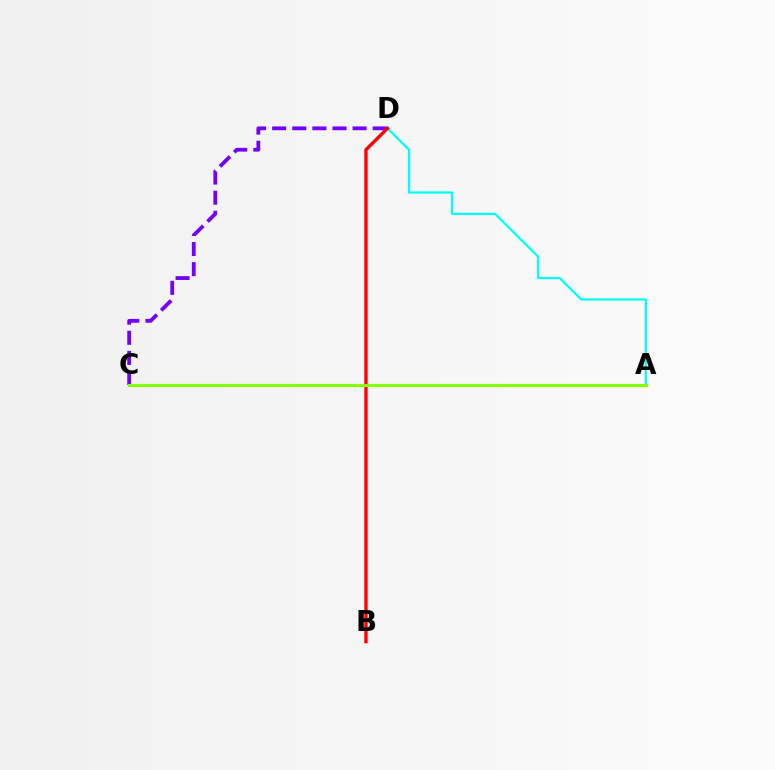{('C', 'D'): [{'color': '#7200ff', 'line_style': 'dashed', 'thickness': 2.73}], ('A', 'D'): [{'color': '#00fff6', 'line_style': 'solid', 'thickness': 1.62}], ('B', 'D'): [{'color': '#ff0000', 'line_style': 'solid', 'thickness': 2.41}], ('A', 'C'): [{'color': '#84ff00', 'line_style': 'solid', 'thickness': 2.24}]}